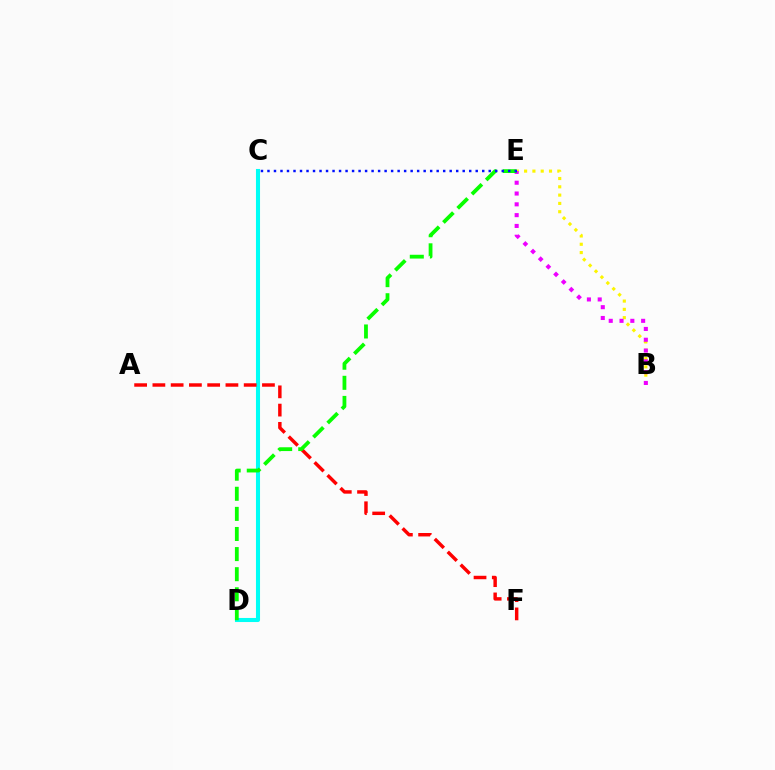{('B', 'E'): [{'color': '#fcf500', 'line_style': 'dotted', 'thickness': 2.26}, {'color': '#ee00ff', 'line_style': 'dotted', 'thickness': 2.94}], ('C', 'D'): [{'color': '#00fff6', 'line_style': 'solid', 'thickness': 2.93}], ('A', 'F'): [{'color': '#ff0000', 'line_style': 'dashed', 'thickness': 2.48}], ('D', 'E'): [{'color': '#08ff00', 'line_style': 'dashed', 'thickness': 2.73}], ('C', 'E'): [{'color': '#0010ff', 'line_style': 'dotted', 'thickness': 1.77}]}